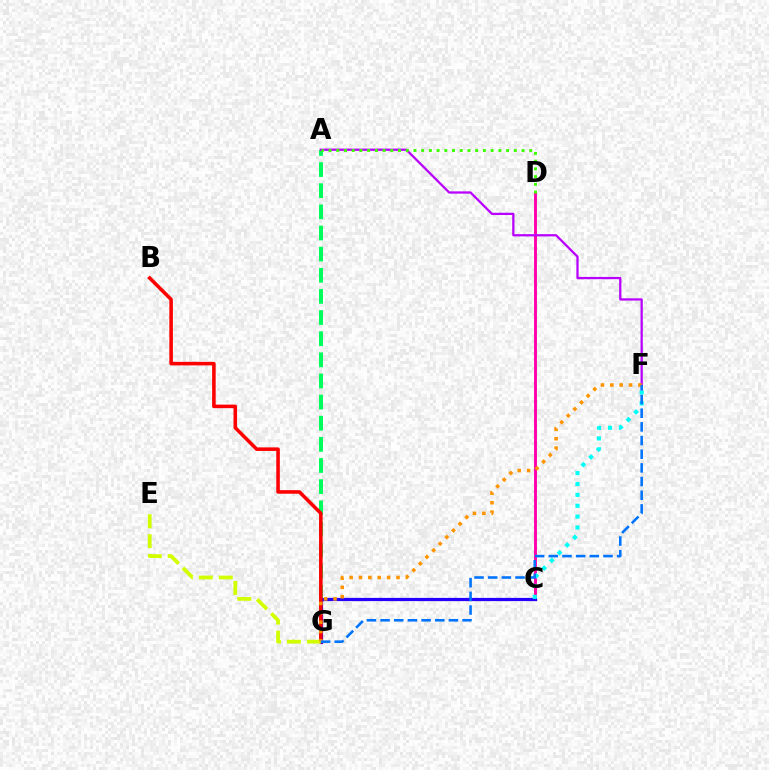{('A', 'G'): [{'color': '#00ff5c', 'line_style': 'dashed', 'thickness': 2.87}], ('C', 'D'): [{'color': '#ff00ac', 'line_style': 'solid', 'thickness': 2.08}], ('A', 'F'): [{'color': '#b900ff', 'line_style': 'solid', 'thickness': 1.63}], ('C', 'G'): [{'color': '#2500ff', 'line_style': 'solid', 'thickness': 2.31}], ('B', 'G'): [{'color': '#ff0000', 'line_style': 'solid', 'thickness': 2.56}], ('A', 'D'): [{'color': '#3dff00', 'line_style': 'dotted', 'thickness': 2.1}], ('E', 'G'): [{'color': '#d1ff00', 'line_style': 'dashed', 'thickness': 2.71}], ('F', 'G'): [{'color': '#ff9400', 'line_style': 'dotted', 'thickness': 2.55}, {'color': '#0074ff', 'line_style': 'dashed', 'thickness': 1.86}], ('C', 'F'): [{'color': '#00fff6', 'line_style': 'dotted', 'thickness': 2.96}]}